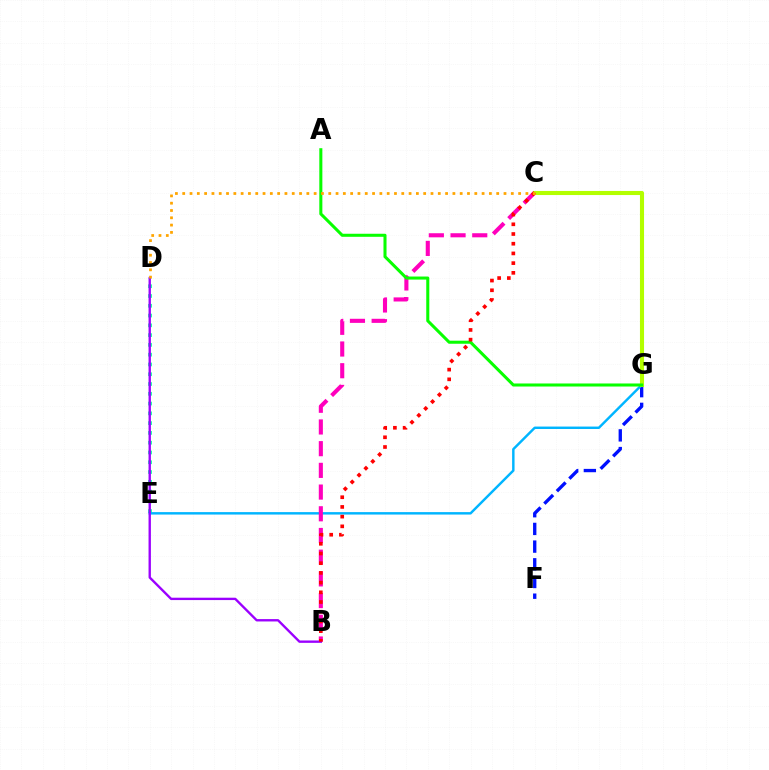{('D', 'E'): [{'color': '#00ff9d', 'line_style': 'dotted', 'thickness': 2.66}], ('F', 'G'): [{'color': '#0010ff', 'line_style': 'dashed', 'thickness': 2.4}], ('E', 'G'): [{'color': '#00b5ff', 'line_style': 'solid', 'thickness': 1.76}], ('B', 'C'): [{'color': '#ff00bd', 'line_style': 'dashed', 'thickness': 2.95}, {'color': '#ff0000', 'line_style': 'dotted', 'thickness': 2.64}], ('B', 'D'): [{'color': '#9b00ff', 'line_style': 'solid', 'thickness': 1.7}], ('C', 'G'): [{'color': '#b3ff00', 'line_style': 'solid', 'thickness': 2.94}], ('A', 'G'): [{'color': '#08ff00', 'line_style': 'solid', 'thickness': 2.19}], ('C', 'D'): [{'color': '#ffa500', 'line_style': 'dotted', 'thickness': 1.98}]}